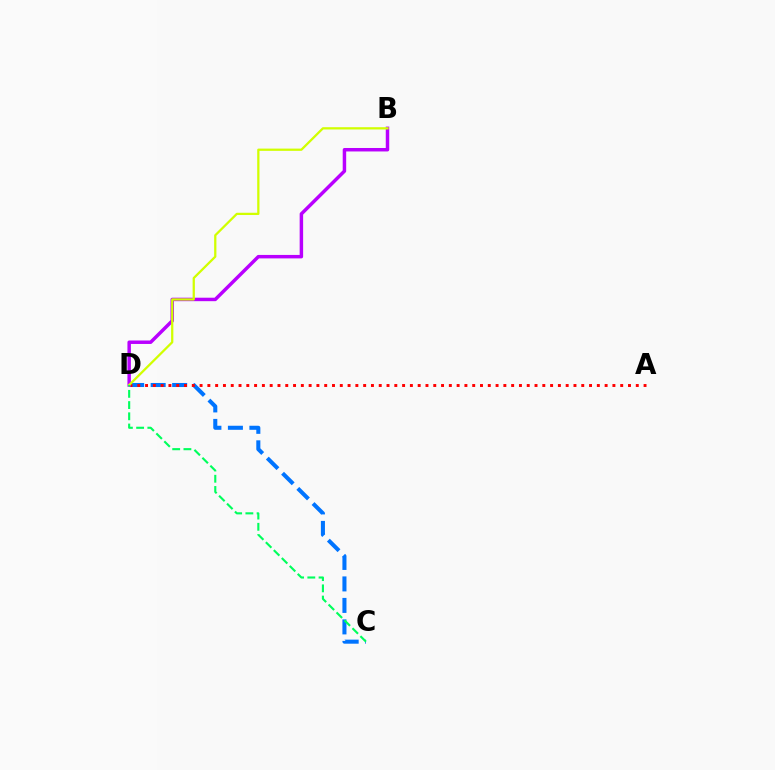{('C', 'D'): [{'color': '#0074ff', 'line_style': 'dashed', 'thickness': 2.92}, {'color': '#00ff5c', 'line_style': 'dashed', 'thickness': 1.52}], ('A', 'D'): [{'color': '#ff0000', 'line_style': 'dotted', 'thickness': 2.12}], ('B', 'D'): [{'color': '#b900ff', 'line_style': 'solid', 'thickness': 2.5}, {'color': '#d1ff00', 'line_style': 'solid', 'thickness': 1.63}]}